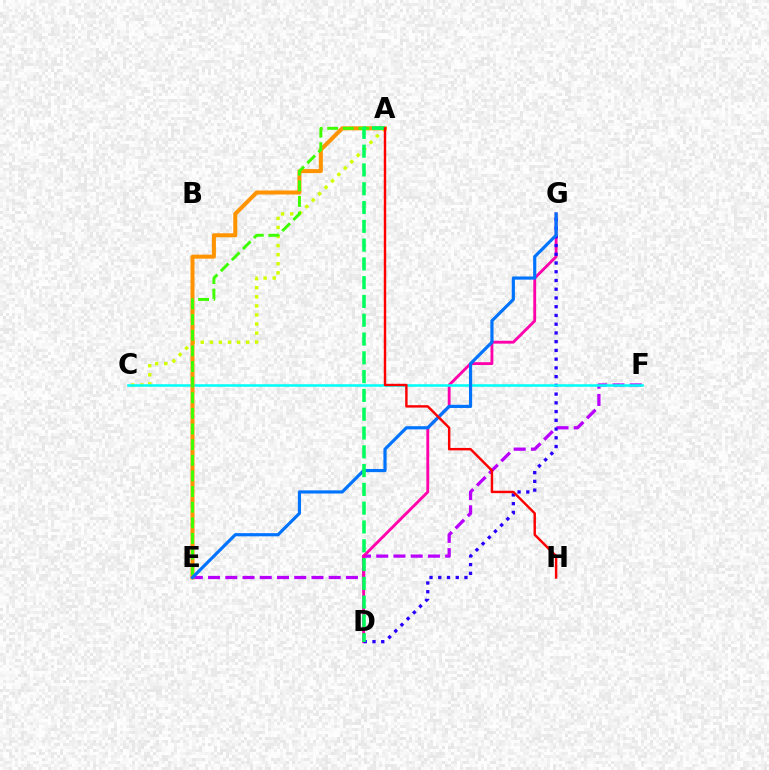{('E', 'F'): [{'color': '#b900ff', 'line_style': 'dashed', 'thickness': 2.34}], ('D', 'G'): [{'color': '#ff00ac', 'line_style': 'solid', 'thickness': 2.05}, {'color': '#2500ff', 'line_style': 'dotted', 'thickness': 2.37}], ('A', 'C'): [{'color': '#d1ff00', 'line_style': 'dotted', 'thickness': 2.47}], ('C', 'F'): [{'color': '#00fff6', 'line_style': 'solid', 'thickness': 1.83}], ('A', 'E'): [{'color': '#ff9400', 'line_style': 'solid', 'thickness': 2.9}, {'color': '#3dff00', 'line_style': 'dashed', 'thickness': 2.12}], ('E', 'G'): [{'color': '#0074ff', 'line_style': 'solid', 'thickness': 2.28}], ('A', 'D'): [{'color': '#00ff5c', 'line_style': 'dashed', 'thickness': 2.55}], ('A', 'H'): [{'color': '#ff0000', 'line_style': 'solid', 'thickness': 1.76}]}